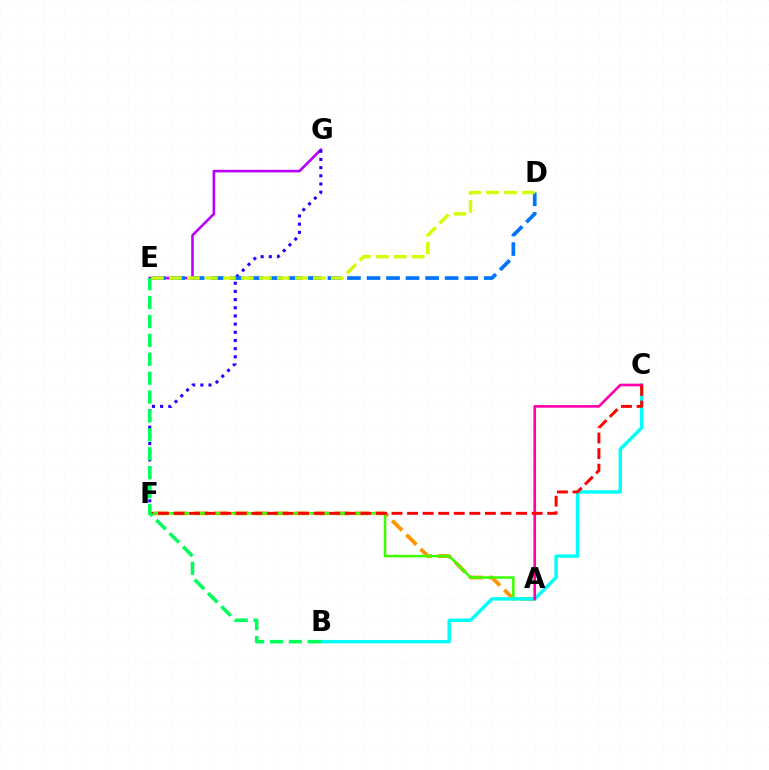{('E', 'G'): [{'color': '#b900ff', 'line_style': 'solid', 'thickness': 1.88}], ('A', 'F'): [{'color': '#ff9400', 'line_style': 'dashed', 'thickness': 2.73}, {'color': '#3dff00', 'line_style': 'solid', 'thickness': 1.83}], ('F', 'G'): [{'color': '#2500ff', 'line_style': 'dotted', 'thickness': 2.22}], ('D', 'E'): [{'color': '#0074ff', 'line_style': 'dashed', 'thickness': 2.65}, {'color': '#d1ff00', 'line_style': 'dashed', 'thickness': 2.44}], ('B', 'C'): [{'color': '#00fff6', 'line_style': 'solid', 'thickness': 2.47}], ('A', 'C'): [{'color': '#ff00ac', 'line_style': 'solid', 'thickness': 1.91}], ('C', 'F'): [{'color': '#ff0000', 'line_style': 'dashed', 'thickness': 2.12}], ('B', 'E'): [{'color': '#00ff5c', 'line_style': 'dashed', 'thickness': 2.57}]}